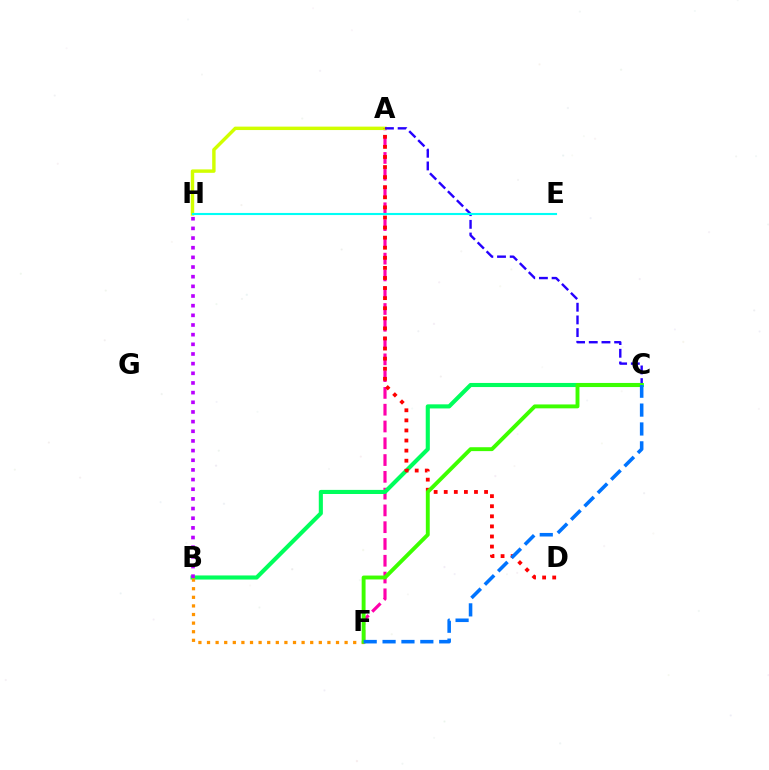{('A', 'F'): [{'color': '#ff00ac', 'line_style': 'dashed', 'thickness': 2.28}], ('A', 'H'): [{'color': '#d1ff00', 'line_style': 'solid', 'thickness': 2.47}], ('B', 'C'): [{'color': '#00ff5c', 'line_style': 'solid', 'thickness': 2.95}], ('B', 'F'): [{'color': '#ff9400', 'line_style': 'dotted', 'thickness': 2.34}], ('A', 'C'): [{'color': '#2500ff', 'line_style': 'dashed', 'thickness': 1.72}], ('A', 'D'): [{'color': '#ff0000', 'line_style': 'dotted', 'thickness': 2.74}], ('C', 'F'): [{'color': '#3dff00', 'line_style': 'solid', 'thickness': 2.8}, {'color': '#0074ff', 'line_style': 'dashed', 'thickness': 2.56}], ('E', 'H'): [{'color': '#00fff6', 'line_style': 'solid', 'thickness': 1.52}], ('B', 'H'): [{'color': '#b900ff', 'line_style': 'dotted', 'thickness': 2.62}]}